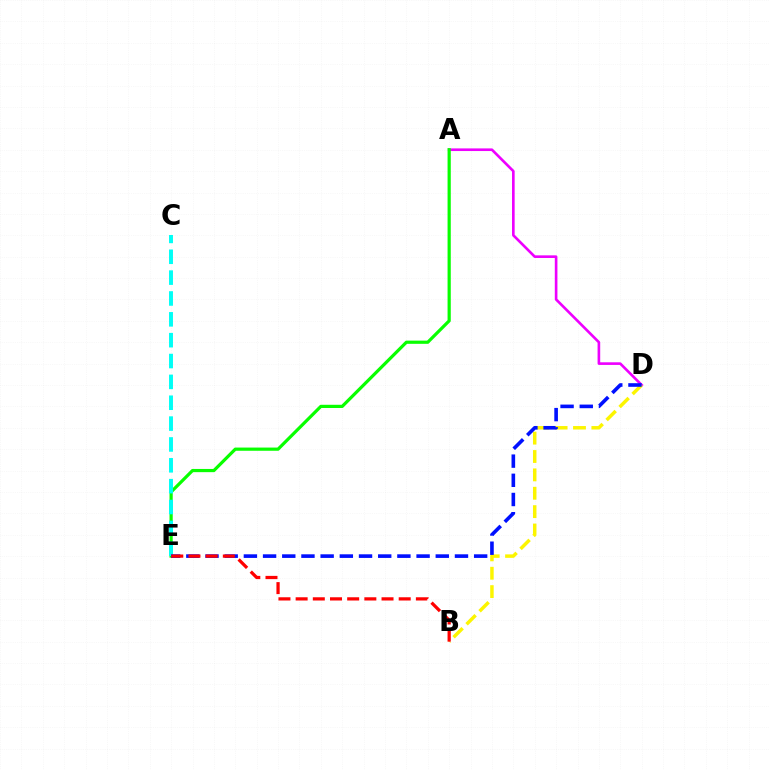{('A', 'D'): [{'color': '#ee00ff', 'line_style': 'solid', 'thickness': 1.9}], ('A', 'E'): [{'color': '#08ff00', 'line_style': 'solid', 'thickness': 2.31}], ('C', 'E'): [{'color': '#00fff6', 'line_style': 'dashed', 'thickness': 2.83}], ('B', 'D'): [{'color': '#fcf500', 'line_style': 'dashed', 'thickness': 2.5}], ('D', 'E'): [{'color': '#0010ff', 'line_style': 'dashed', 'thickness': 2.61}], ('B', 'E'): [{'color': '#ff0000', 'line_style': 'dashed', 'thickness': 2.33}]}